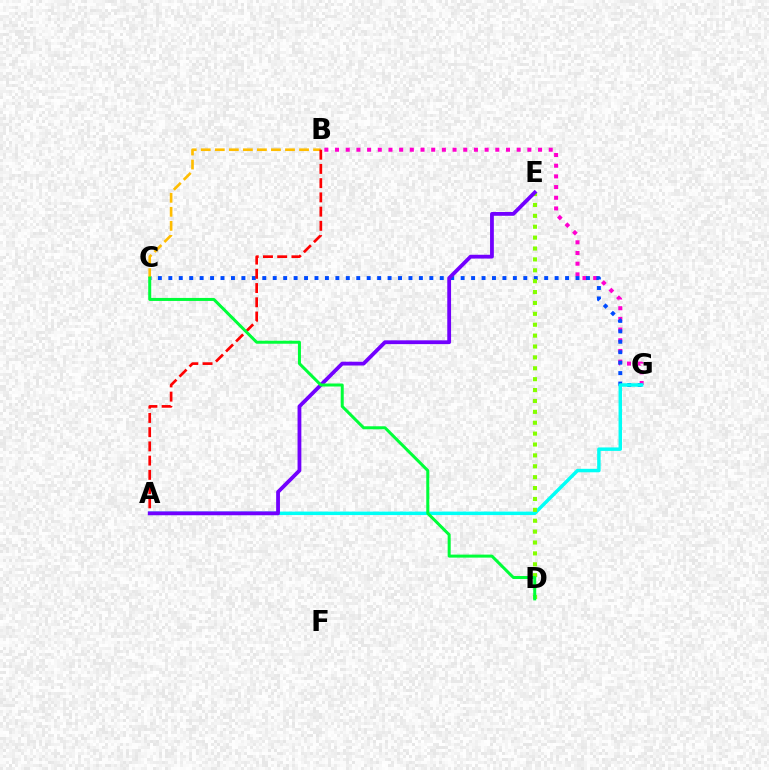{('B', 'G'): [{'color': '#ff00cf', 'line_style': 'dotted', 'thickness': 2.9}], ('C', 'G'): [{'color': '#004bff', 'line_style': 'dotted', 'thickness': 2.84}], ('A', 'G'): [{'color': '#00fff6', 'line_style': 'solid', 'thickness': 2.49}], ('B', 'C'): [{'color': '#ffbd00', 'line_style': 'dashed', 'thickness': 1.91}], ('A', 'B'): [{'color': '#ff0000', 'line_style': 'dashed', 'thickness': 1.93}], ('D', 'E'): [{'color': '#84ff00', 'line_style': 'dotted', 'thickness': 2.96}], ('A', 'E'): [{'color': '#7200ff', 'line_style': 'solid', 'thickness': 2.73}], ('C', 'D'): [{'color': '#00ff39', 'line_style': 'solid', 'thickness': 2.17}]}